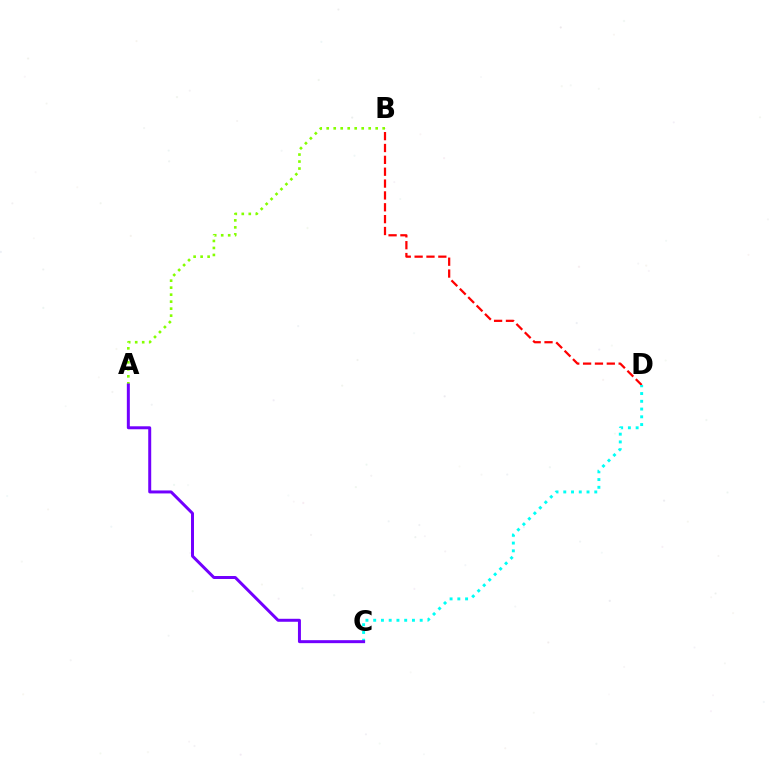{('A', 'B'): [{'color': '#84ff00', 'line_style': 'dotted', 'thickness': 1.9}], ('B', 'D'): [{'color': '#ff0000', 'line_style': 'dashed', 'thickness': 1.61}], ('C', 'D'): [{'color': '#00fff6', 'line_style': 'dotted', 'thickness': 2.11}], ('A', 'C'): [{'color': '#7200ff', 'line_style': 'solid', 'thickness': 2.15}]}